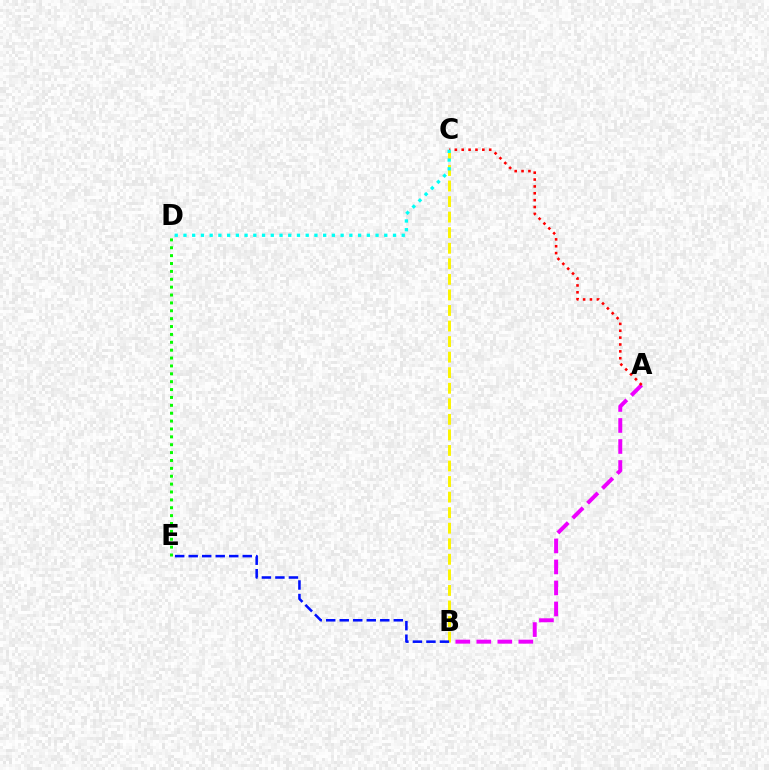{('D', 'E'): [{'color': '#08ff00', 'line_style': 'dotted', 'thickness': 2.14}], ('A', 'B'): [{'color': '#ee00ff', 'line_style': 'dashed', 'thickness': 2.85}], ('A', 'C'): [{'color': '#ff0000', 'line_style': 'dotted', 'thickness': 1.87}], ('B', 'C'): [{'color': '#fcf500', 'line_style': 'dashed', 'thickness': 2.11}], ('C', 'D'): [{'color': '#00fff6', 'line_style': 'dotted', 'thickness': 2.37}], ('B', 'E'): [{'color': '#0010ff', 'line_style': 'dashed', 'thickness': 1.84}]}